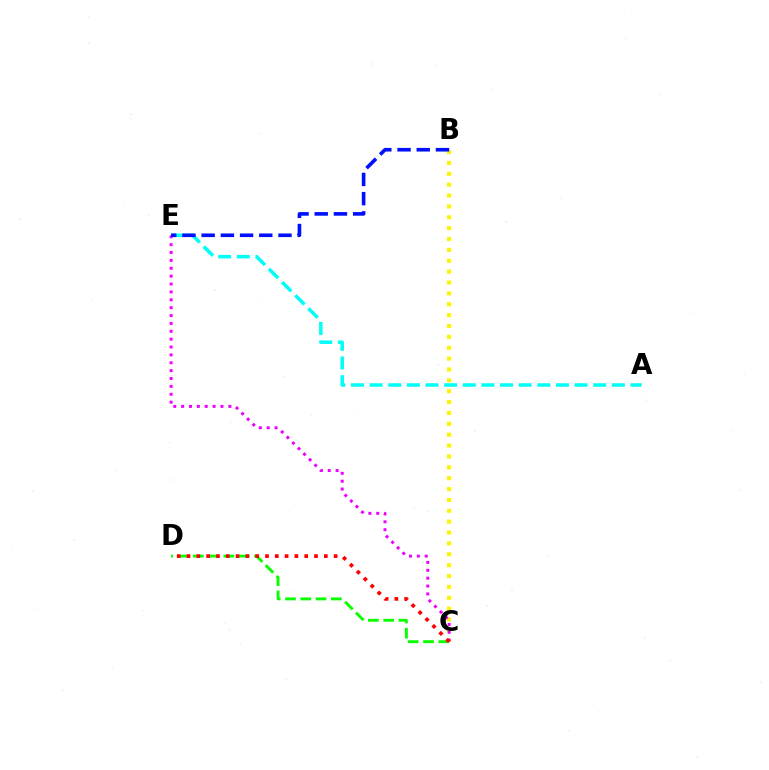{('B', 'C'): [{'color': '#fcf500', 'line_style': 'dotted', 'thickness': 2.95}], ('A', 'E'): [{'color': '#00fff6', 'line_style': 'dashed', 'thickness': 2.53}], ('C', 'E'): [{'color': '#ee00ff', 'line_style': 'dotted', 'thickness': 2.14}], ('C', 'D'): [{'color': '#08ff00', 'line_style': 'dashed', 'thickness': 2.08}, {'color': '#ff0000', 'line_style': 'dotted', 'thickness': 2.66}], ('B', 'E'): [{'color': '#0010ff', 'line_style': 'dashed', 'thickness': 2.61}]}